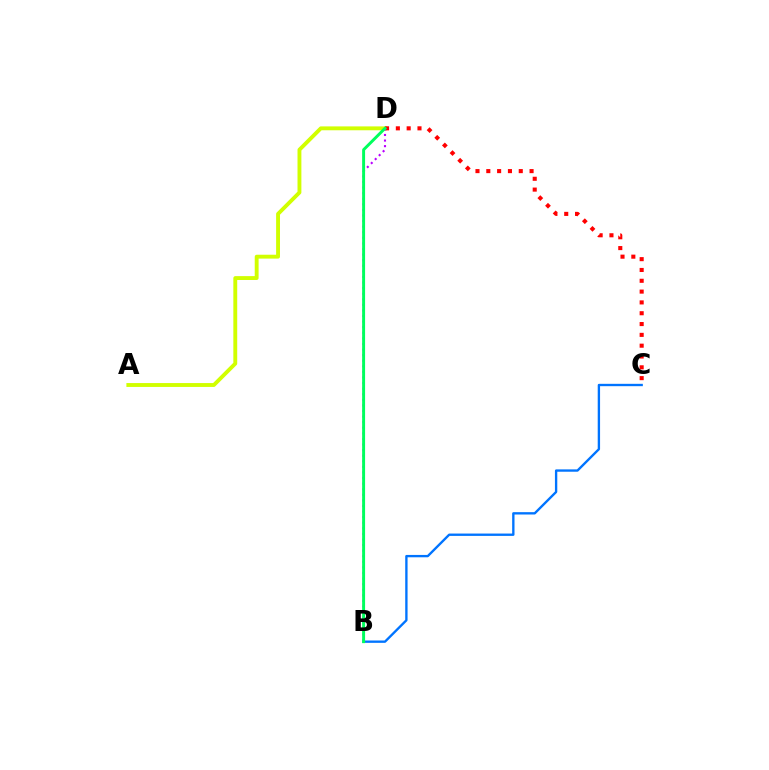{('A', 'D'): [{'color': '#d1ff00', 'line_style': 'solid', 'thickness': 2.79}], ('C', 'D'): [{'color': '#ff0000', 'line_style': 'dotted', 'thickness': 2.94}], ('B', 'C'): [{'color': '#0074ff', 'line_style': 'solid', 'thickness': 1.69}], ('B', 'D'): [{'color': '#b900ff', 'line_style': 'dotted', 'thickness': 1.52}, {'color': '#00ff5c', 'line_style': 'solid', 'thickness': 2.12}]}